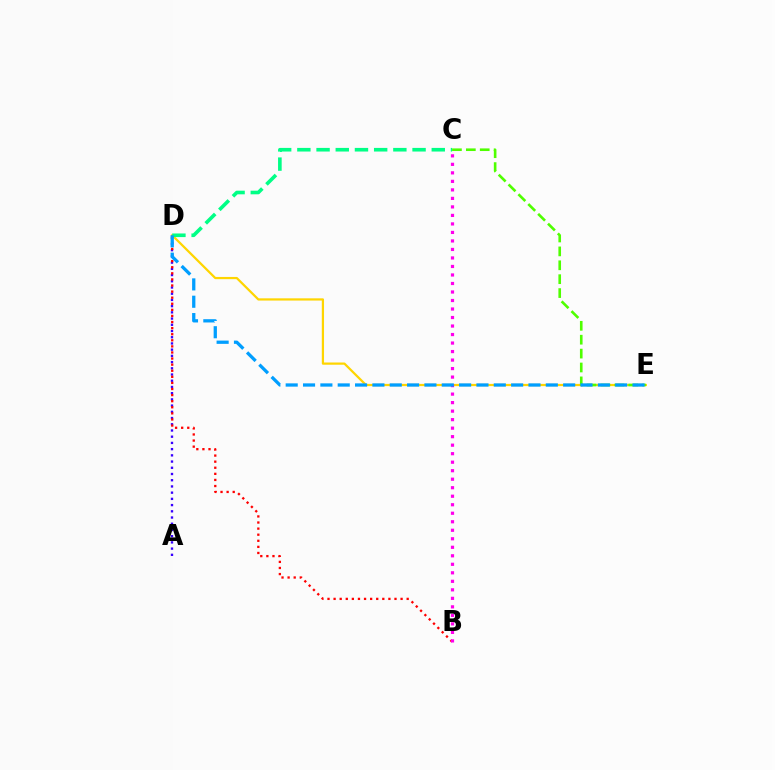{('D', 'E'): [{'color': '#ffd500', 'line_style': 'solid', 'thickness': 1.61}, {'color': '#009eff', 'line_style': 'dashed', 'thickness': 2.36}], ('A', 'D'): [{'color': '#3700ff', 'line_style': 'dotted', 'thickness': 1.69}], ('B', 'D'): [{'color': '#ff0000', 'line_style': 'dotted', 'thickness': 1.65}], ('C', 'D'): [{'color': '#00ff86', 'line_style': 'dashed', 'thickness': 2.61}], ('B', 'C'): [{'color': '#ff00ed', 'line_style': 'dotted', 'thickness': 2.31}], ('C', 'E'): [{'color': '#4fff00', 'line_style': 'dashed', 'thickness': 1.89}]}